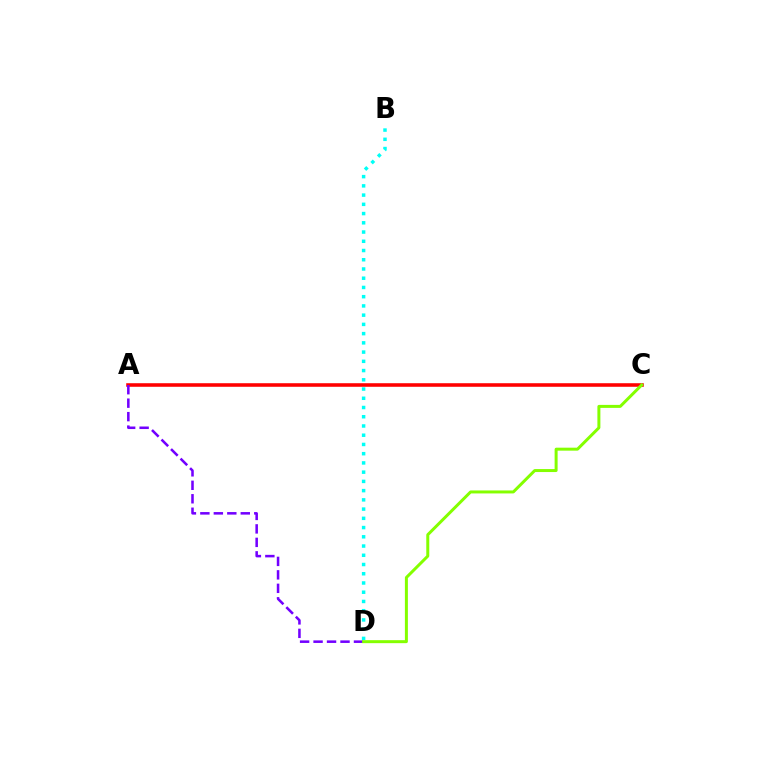{('A', 'C'): [{'color': '#ff0000', 'line_style': 'solid', 'thickness': 2.57}], ('A', 'D'): [{'color': '#7200ff', 'line_style': 'dashed', 'thickness': 1.83}], ('B', 'D'): [{'color': '#00fff6', 'line_style': 'dotted', 'thickness': 2.51}], ('C', 'D'): [{'color': '#84ff00', 'line_style': 'solid', 'thickness': 2.15}]}